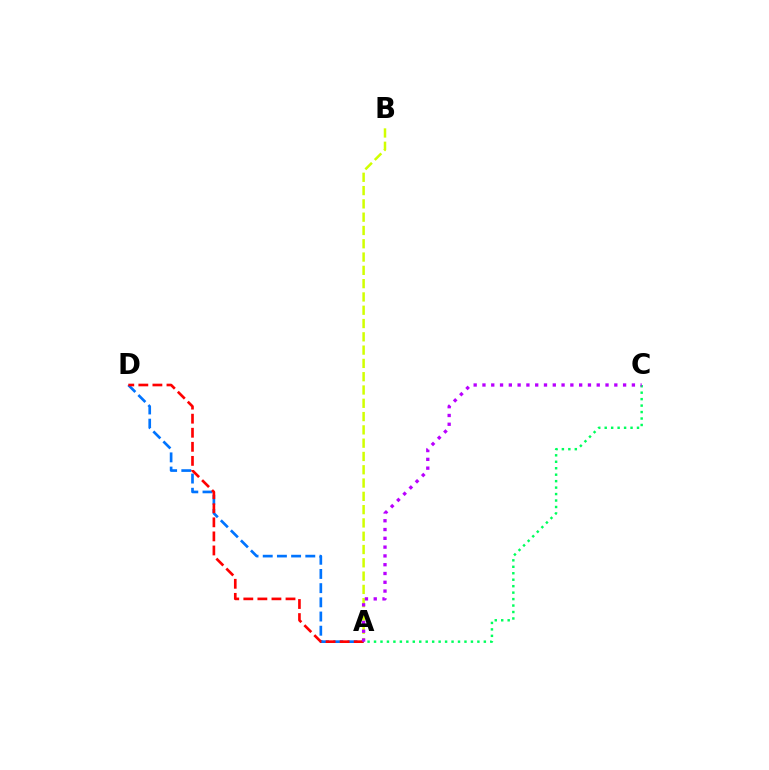{('A', 'B'): [{'color': '#d1ff00', 'line_style': 'dashed', 'thickness': 1.81}], ('A', 'D'): [{'color': '#0074ff', 'line_style': 'dashed', 'thickness': 1.93}, {'color': '#ff0000', 'line_style': 'dashed', 'thickness': 1.91}], ('A', 'C'): [{'color': '#00ff5c', 'line_style': 'dotted', 'thickness': 1.76}, {'color': '#b900ff', 'line_style': 'dotted', 'thickness': 2.39}]}